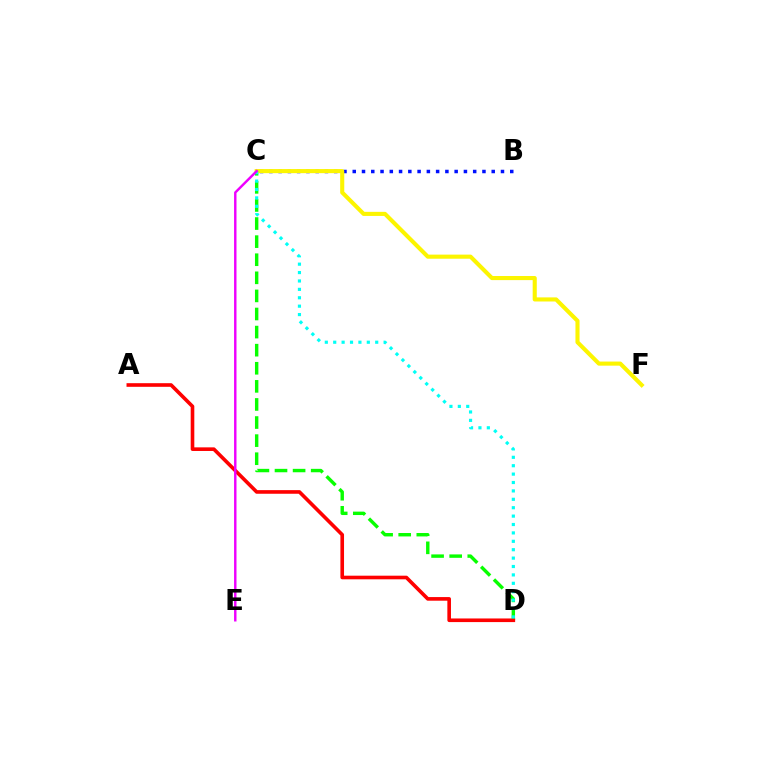{('C', 'D'): [{'color': '#08ff00', 'line_style': 'dashed', 'thickness': 2.46}, {'color': '#00fff6', 'line_style': 'dotted', 'thickness': 2.28}], ('B', 'C'): [{'color': '#0010ff', 'line_style': 'dotted', 'thickness': 2.52}], ('A', 'D'): [{'color': '#ff0000', 'line_style': 'solid', 'thickness': 2.61}], ('C', 'F'): [{'color': '#fcf500', 'line_style': 'solid', 'thickness': 2.95}], ('C', 'E'): [{'color': '#ee00ff', 'line_style': 'solid', 'thickness': 1.75}]}